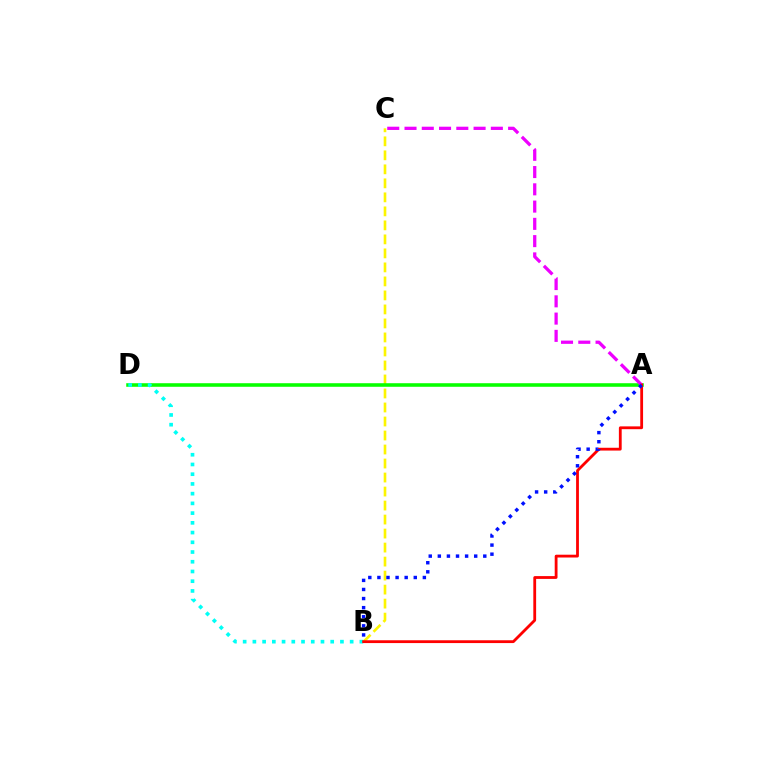{('B', 'C'): [{'color': '#fcf500', 'line_style': 'dashed', 'thickness': 1.9}], ('A', 'D'): [{'color': '#08ff00', 'line_style': 'solid', 'thickness': 2.57}], ('A', 'C'): [{'color': '#ee00ff', 'line_style': 'dashed', 'thickness': 2.35}], ('B', 'D'): [{'color': '#00fff6', 'line_style': 'dotted', 'thickness': 2.64}], ('A', 'B'): [{'color': '#ff0000', 'line_style': 'solid', 'thickness': 2.02}, {'color': '#0010ff', 'line_style': 'dotted', 'thickness': 2.47}]}